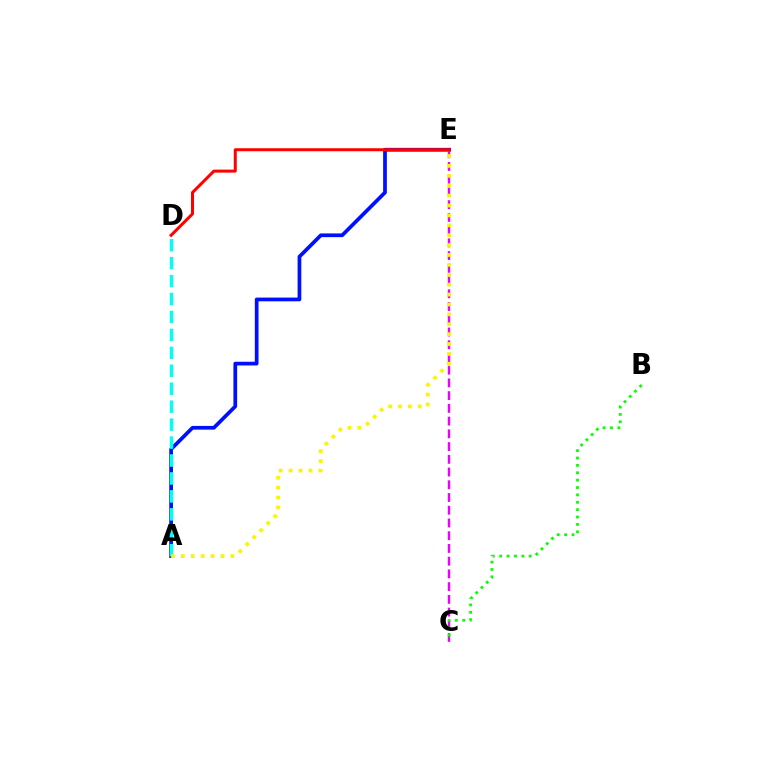{('A', 'E'): [{'color': '#0010ff', 'line_style': 'solid', 'thickness': 2.68}, {'color': '#fcf500', 'line_style': 'dotted', 'thickness': 2.69}], ('C', 'E'): [{'color': '#ee00ff', 'line_style': 'dashed', 'thickness': 1.73}], ('D', 'E'): [{'color': '#ff0000', 'line_style': 'solid', 'thickness': 2.16}], ('A', 'D'): [{'color': '#00fff6', 'line_style': 'dashed', 'thickness': 2.44}], ('B', 'C'): [{'color': '#08ff00', 'line_style': 'dotted', 'thickness': 2.01}]}